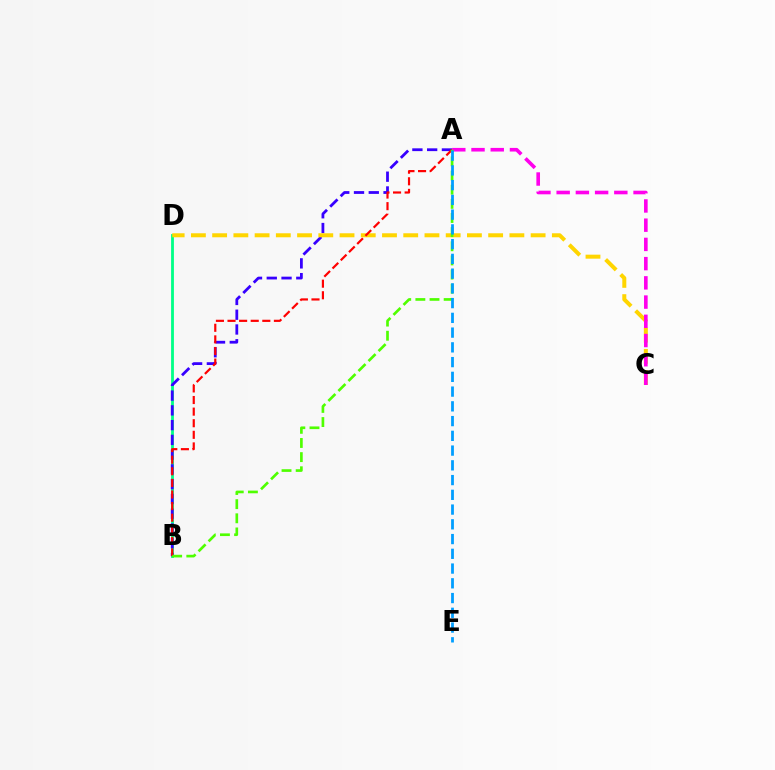{('B', 'D'): [{'color': '#00ff86', 'line_style': 'solid', 'thickness': 2.03}], ('A', 'B'): [{'color': '#3700ff', 'line_style': 'dashed', 'thickness': 2.01}, {'color': '#ff0000', 'line_style': 'dashed', 'thickness': 1.58}, {'color': '#4fff00', 'line_style': 'dashed', 'thickness': 1.92}], ('C', 'D'): [{'color': '#ffd500', 'line_style': 'dashed', 'thickness': 2.88}], ('A', 'C'): [{'color': '#ff00ed', 'line_style': 'dashed', 'thickness': 2.61}], ('A', 'E'): [{'color': '#009eff', 'line_style': 'dashed', 'thickness': 2.0}]}